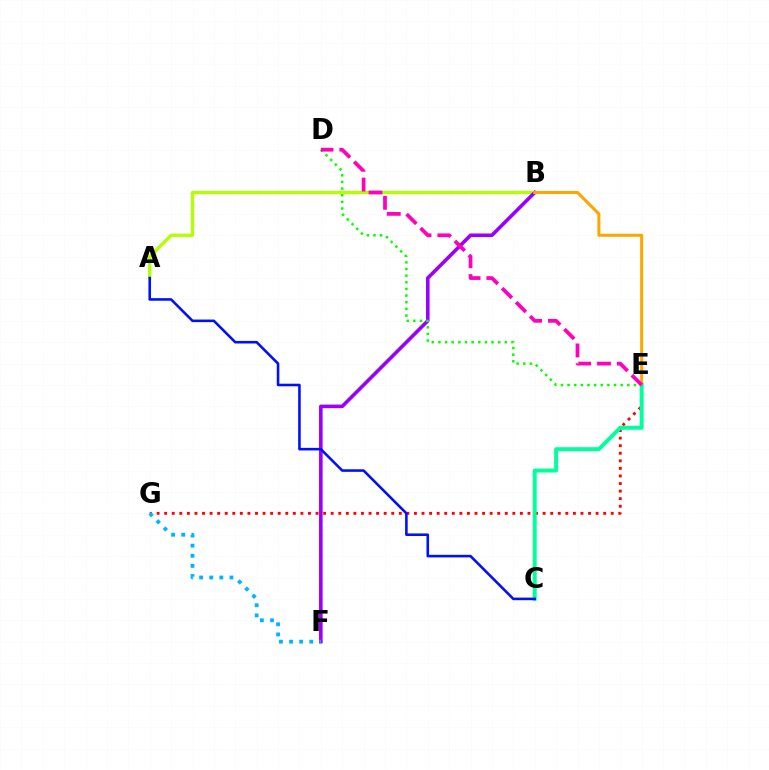{('A', 'B'): [{'color': '#b3ff00', 'line_style': 'solid', 'thickness': 2.4}], ('E', 'G'): [{'color': '#ff0000', 'line_style': 'dotted', 'thickness': 2.06}], ('B', 'F'): [{'color': '#9b00ff', 'line_style': 'solid', 'thickness': 2.59}], ('B', 'E'): [{'color': '#ffa500', 'line_style': 'solid', 'thickness': 2.19}], ('C', 'E'): [{'color': '#00ff9d', 'line_style': 'solid', 'thickness': 2.85}], ('D', 'E'): [{'color': '#08ff00', 'line_style': 'dotted', 'thickness': 1.8}, {'color': '#ff00bd', 'line_style': 'dashed', 'thickness': 2.69}], ('A', 'C'): [{'color': '#0010ff', 'line_style': 'solid', 'thickness': 1.86}], ('F', 'G'): [{'color': '#00b5ff', 'line_style': 'dotted', 'thickness': 2.75}]}